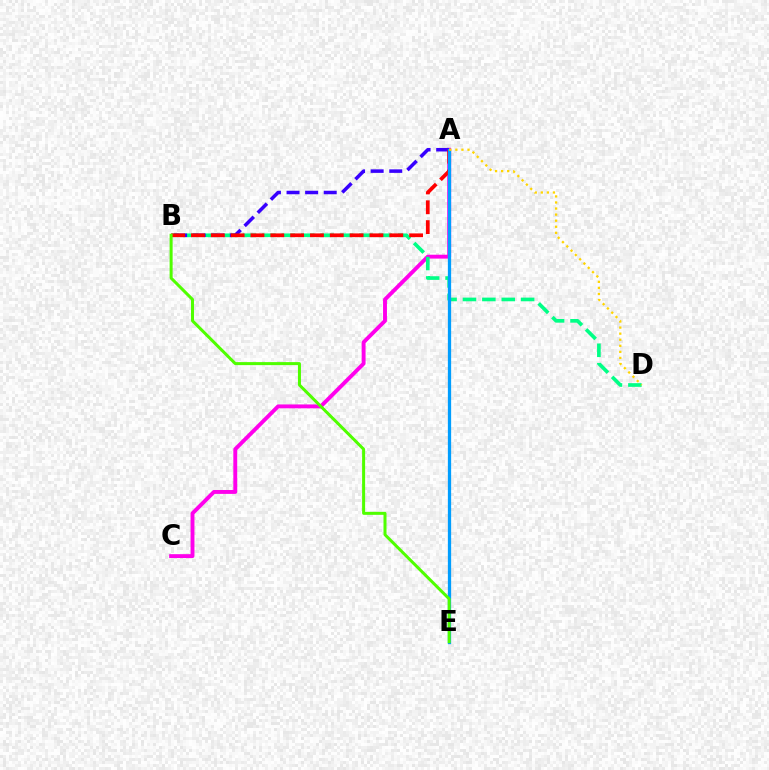{('A', 'C'): [{'color': '#ff00ed', 'line_style': 'solid', 'thickness': 2.81}], ('B', 'D'): [{'color': '#00ff86', 'line_style': 'dashed', 'thickness': 2.64}], ('A', 'B'): [{'color': '#3700ff', 'line_style': 'dashed', 'thickness': 2.53}, {'color': '#ff0000', 'line_style': 'dashed', 'thickness': 2.69}], ('A', 'E'): [{'color': '#009eff', 'line_style': 'solid', 'thickness': 2.36}], ('A', 'D'): [{'color': '#ffd500', 'line_style': 'dotted', 'thickness': 1.65}], ('B', 'E'): [{'color': '#4fff00', 'line_style': 'solid', 'thickness': 2.17}]}